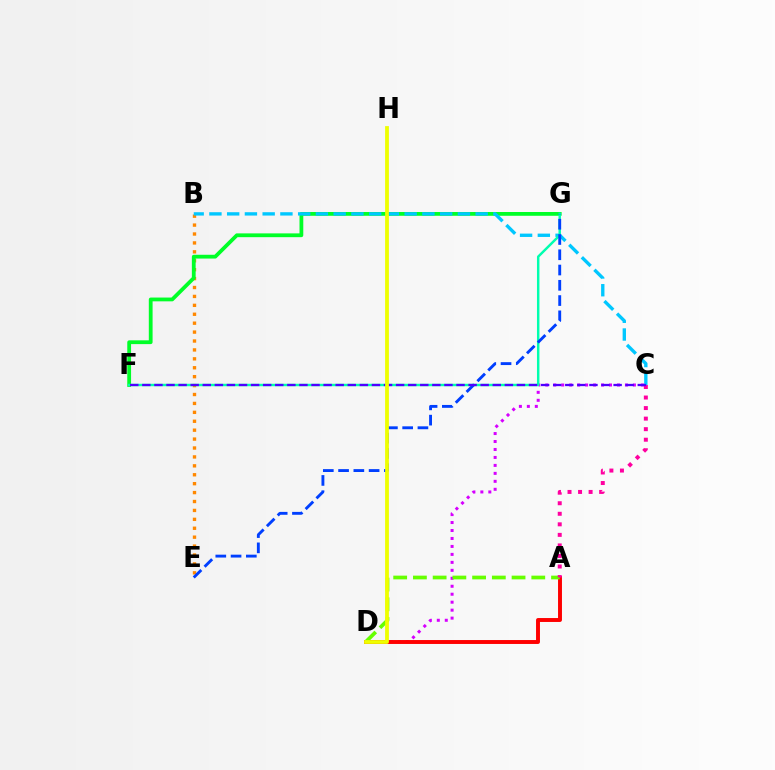{('B', 'E'): [{'color': '#ff8800', 'line_style': 'dotted', 'thickness': 2.42}], ('F', 'G'): [{'color': '#00ff27', 'line_style': 'solid', 'thickness': 2.73}, {'color': '#00ffaf', 'line_style': 'solid', 'thickness': 1.76}], ('C', 'D'): [{'color': '#d600ff', 'line_style': 'dotted', 'thickness': 2.16}], ('B', 'C'): [{'color': '#00c7ff', 'line_style': 'dashed', 'thickness': 2.41}], ('A', 'D'): [{'color': '#ff0000', 'line_style': 'solid', 'thickness': 2.82}, {'color': '#66ff00', 'line_style': 'dashed', 'thickness': 2.68}], ('A', 'C'): [{'color': '#ff00a0', 'line_style': 'dotted', 'thickness': 2.86}], ('E', 'G'): [{'color': '#003fff', 'line_style': 'dashed', 'thickness': 2.07}], ('C', 'F'): [{'color': '#4f00ff', 'line_style': 'dashed', 'thickness': 1.64}], ('D', 'H'): [{'color': '#eeff00', 'line_style': 'solid', 'thickness': 2.73}]}